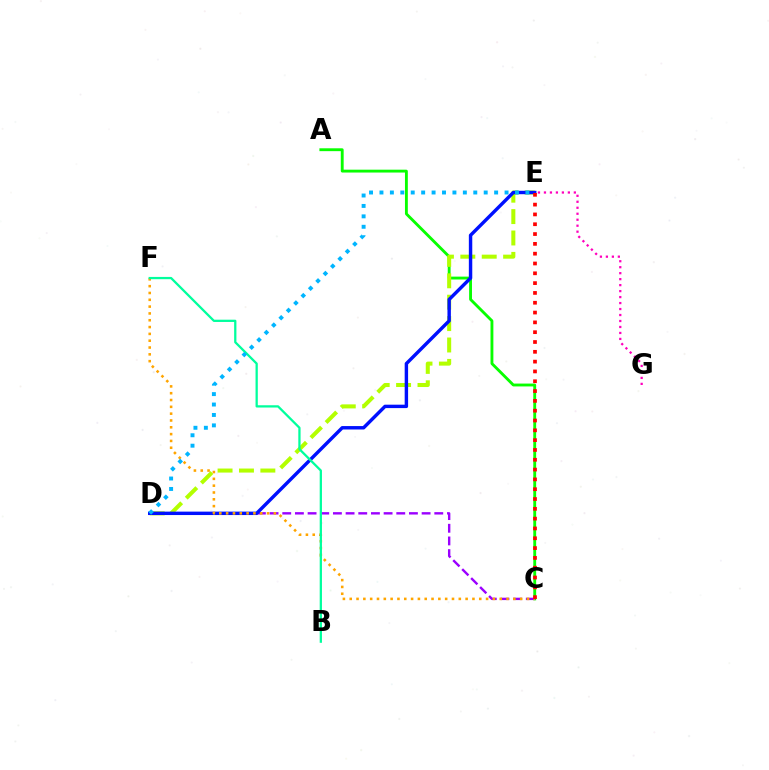{('A', 'C'): [{'color': '#08ff00', 'line_style': 'solid', 'thickness': 2.06}], ('D', 'E'): [{'color': '#b3ff00', 'line_style': 'dashed', 'thickness': 2.91}, {'color': '#0010ff', 'line_style': 'solid', 'thickness': 2.46}, {'color': '#00b5ff', 'line_style': 'dotted', 'thickness': 2.83}], ('C', 'D'): [{'color': '#9b00ff', 'line_style': 'dashed', 'thickness': 1.72}], ('C', 'F'): [{'color': '#ffa500', 'line_style': 'dotted', 'thickness': 1.85}], ('C', 'E'): [{'color': '#ff0000', 'line_style': 'dotted', 'thickness': 2.67}], ('E', 'G'): [{'color': '#ff00bd', 'line_style': 'dotted', 'thickness': 1.62}], ('B', 'F'): [{'color': '#00ff9d', 'line_style': 'solid', 'thickness': 1.63}]}